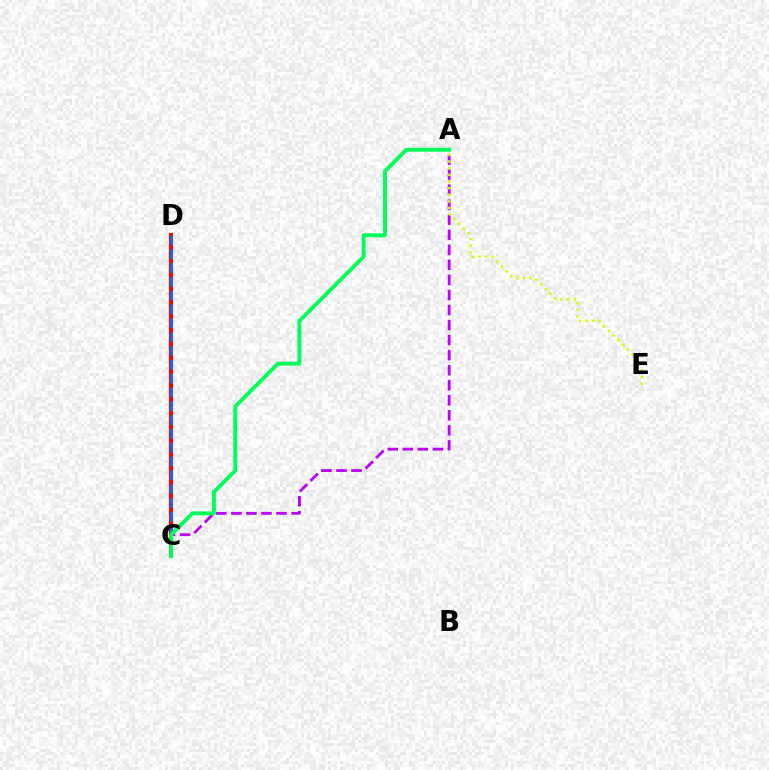{('A', 'C'): [{'color': '#b900ff', 'line_style': 'dashed', 'thickness': 2.04}, {'color': '#00ff5c', 'line_style': 'solid', 'thickness': 2.82}], ('C', 'D'): [{'color': '#ff0000', 'line_style': 'solid', 'thickness': 2.96}, {'color': '#0074ff', 'line_style': 'dashed', 'thickness': 1.88}], ('A', 'E'): [{'color': '#d1ff00', 'line_style': 'dotted', 'thickness': 1.8}]}